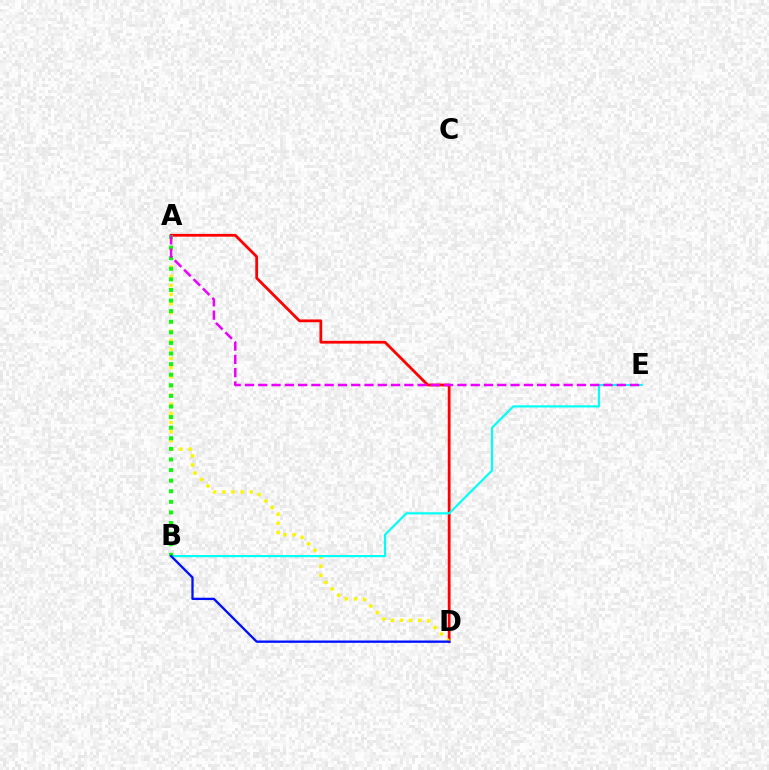{('A', 'D'): [{'color': '#ff0000', 'line_style': 'solid', 'thickness': 1.99}, {'color': '#fcf500', 'line_style': 'dotted', 'thickness': 2.48}], ('B', 'E'): [{'color': '#00fff6', 'line_style': 'solid', 'thickness': 1.55}], ('A', 'B'): [{'color': '#08ff00', 'line_style': 'dotted', 'thickness': 2.88}], ('B', 'D'): [{'color': '#0010ff', 'line_style': 'solid', 'thickness': 1.67}], ('A', 'E'): [{'color': '#ee00ff', 'line_style': 'dashed', 'thickness': 1.8}]}